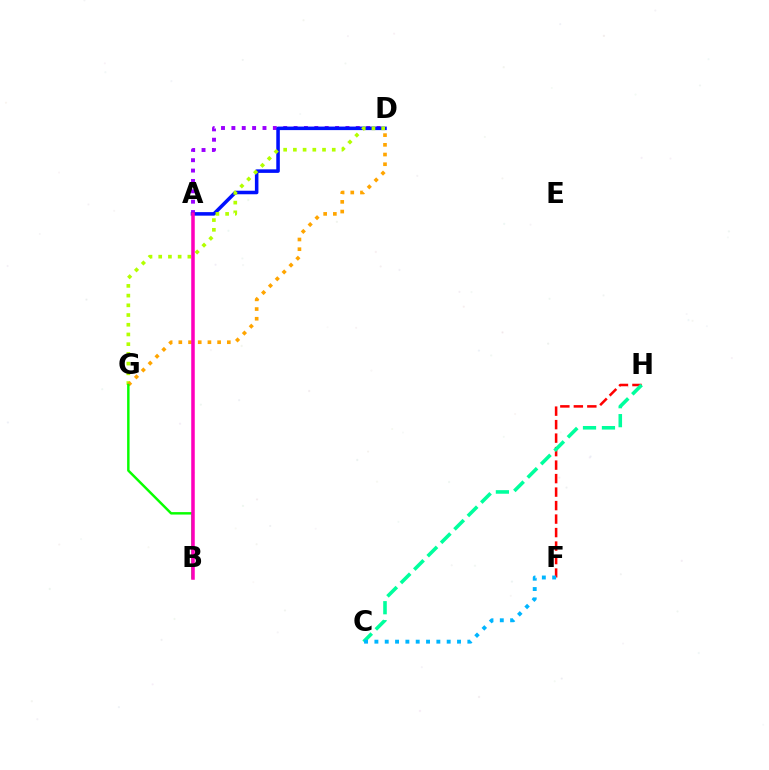{('F', 'H'): [{'color': '#ff0000', 'line_style': 'dashed', 'thickness': 1.83}], ('A', 'D'): [{'color': '#9b00ff', 'line_style': 'dotted', 'thickness': 2.82}, {'color': '#0010ff', 'line_style': 'solid', 'thickness': 2.55}], ('C', 'H'): [{'color': '#00ff9d', 'line_style': 'dashed', 'thickness': 2.57}], ('D', 'G'): [{'color': '#b3ff00', 'line_style': 'dotted', 'thickness': 2.64}, {'color': '#ffa500', 'line_style': 'dotted', 'thickness': 2.63}], ('C', 'F'): [{'color': '#00b5ff', 'line_style': 'dotted', 'thickness': 2.81}], ('B', 'G'): [{'color': '#08ff00', 'line_style': 'solid', 'thickness': 1.76}], ('A', 'B'): [{'color': '#ff00bd', 'line_style': 'solid', 'thickness': 2.54}]}